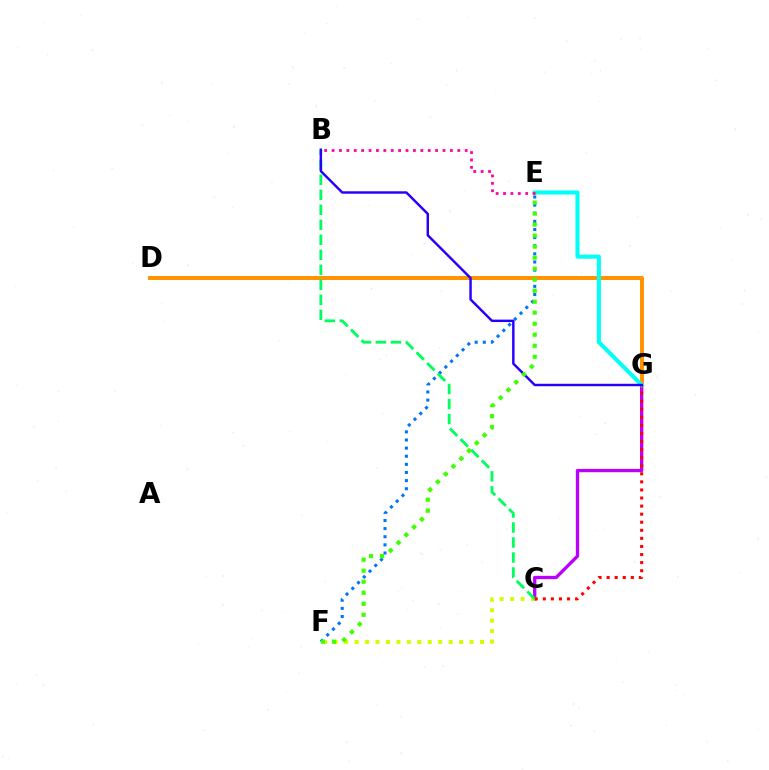{('C', 'G'): [{'color': '#b900ff', 'line_style': 'solid', 'thickness': 2.4}, {'color': '#ff0000', 'line_style': 'dotted', 'thickness': 2.19}], ('E', 'F'): [{'color': '#0074ff', 'line_style': 'dotted', 'thickness': 2.21}, {'color': '#3dff00', 'line_style': 'dotted', 'thickness': 2.99}], ('C', 'F'): [{'color': '#d1ff00', 'line_style': 'dotted', 'thickness': 2.84}], ('D', 'G'): [{'color': '#ff9400', 'line_style': 'solid', 'thickness': 2.87}], ('E', 'G'): [{'color': '#00fff6', 'line_style': 'solid', 'thickness': 2.92}], ('B', 'C'): [{'color': '#00ff5c', 'line_style': 'dashed', 'thickness': 2.04}], ('B', 'G'): [{'color': '#2500ff', 'line_style': 'solid', 'thickness': 1.76}], ('B', 'E'): [{'color': '#ff00ac', 'line_style': 'dotted', 'thickness': 2.01}]}